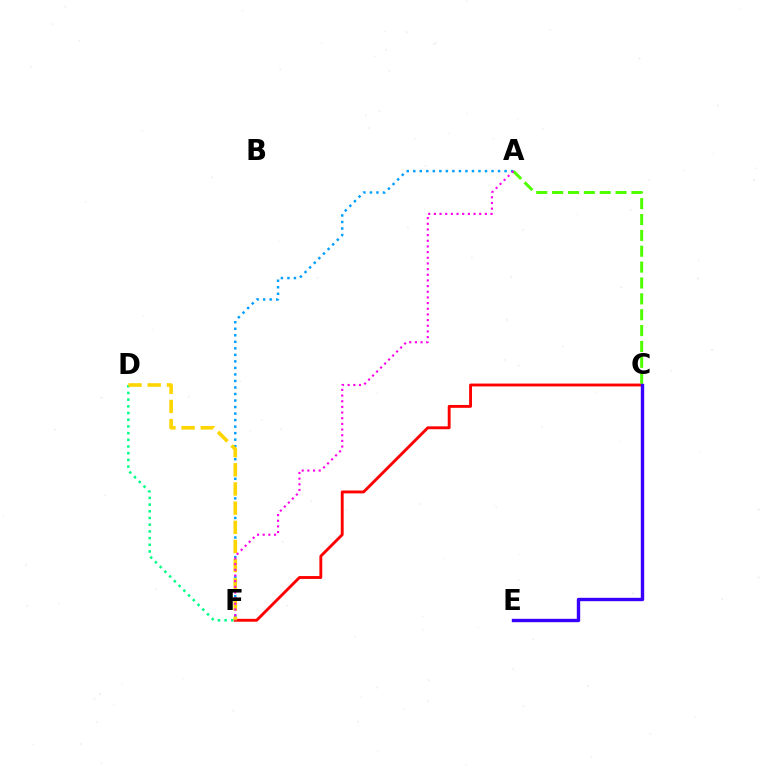{('D', 'F'): [{'color': '#00ff86', 'line_style': 'dotted', 'thickness': 1.82}, {'color': '#ffd500', 'line_style': 'dashed', 'thickness': 2.6}], ('A', 'F'): [{'color': '#009eff', 'line_style': 'dotted', 'thickness': 1.77}, {'color': '#ff00ed', 'line_style': 'dotted', 'thickness': 1.54}], ('C', 'F'): [{'color': '#ff0000', 'line_style': 'solid', 'thickness': 2.07}], ('A', 'C'): [{'color': '#4fff00', 'line_style': 'dashed', 'thickness': 2.16}], ('C', 'E'): [{'color': '#3700ff', 'line_style': 'solid', 'thickness': 2.43}]}